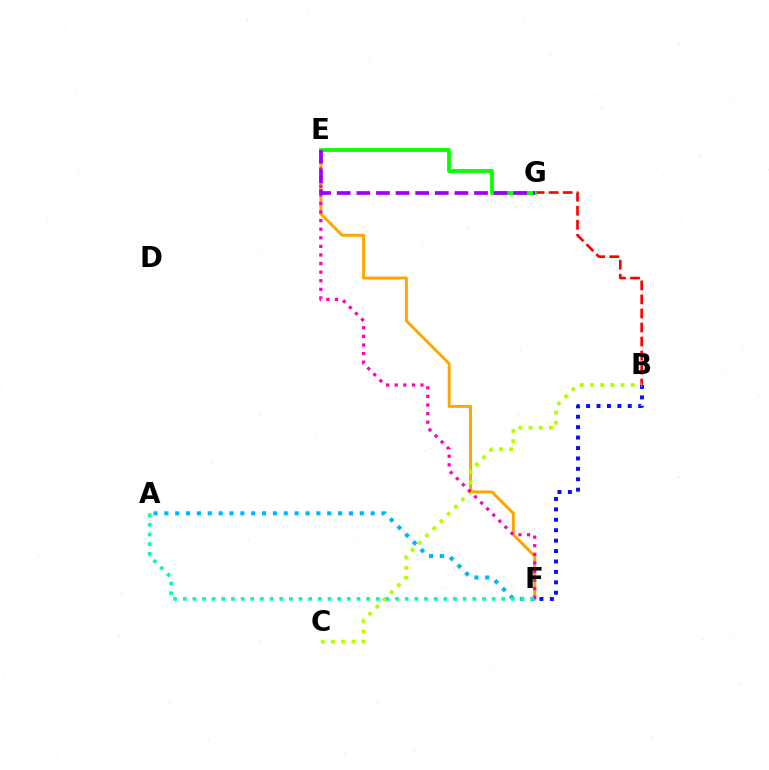{('B', 'F'): [{'color': '#0010ff', 'line_style': 'dotted', 'thickness': 2.83}], ('B', 'G'): [{'color': '#ff0000', 'line_style': 'dashed', 'thickness': 1.91}], ('E', 'F'): [{'color': '#ffa500', 'line_style': 'solid', 'thickness': 2.12}, {'color': '#ff00bd', 'line_style': 'dotted', 'thickness': 2.33}], ('B', 'C'): [{'color': '#b3ff00', 'line_style': 'dotted', 'thickness': 2.77}], ('A', 'F'): [{'color': '#00b5ff', 'line_style': 'dotted', 'thickness': 2.95}, {'color': '#00ff9d', 'line_style': 'dotted', 'thickness': 2.62}], ('E', 'G'): [{'color': '#08ff00', 'line_style': 'solid', 'thickness': 2.74}, {'color': '#9b00ff', 'line_style': 'dashed', 'thickness': 2.66}]}